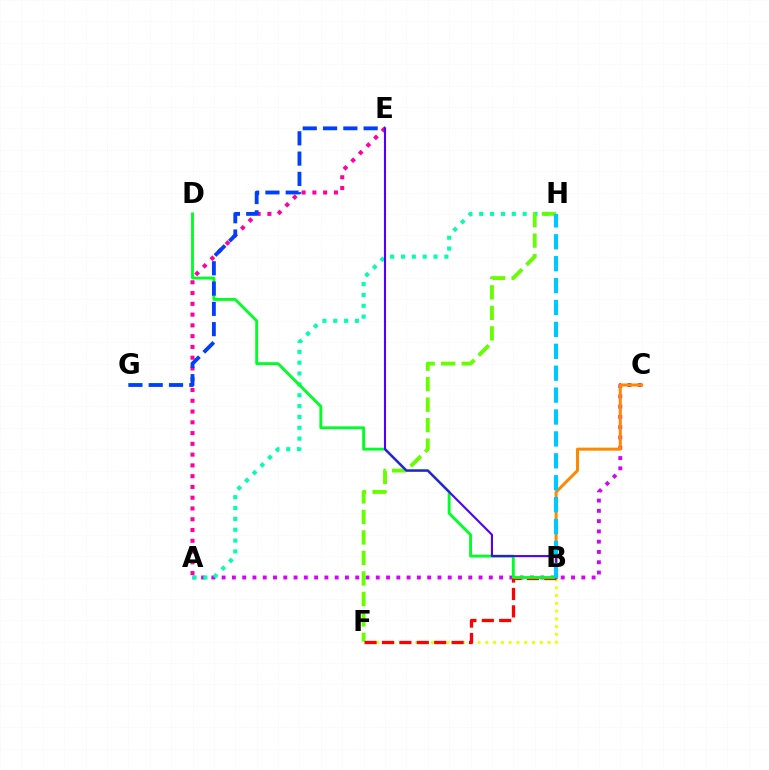{('A', 'E'): [{'color': '#ff00a0', 'line_style': 'dotted', 'thickness': 2.93}], ('A', 'C'): [{'color': '#d600ff', 'line_style': 'dotted', 'thickness': 2.79}], ('B', 'F'): [{'color': '#eeff00', 'line_style': 'dotted', 'thickness': 2.11}, {'color': '#ff0000', 'line_style': 'dashed', 'thickness': 2.36}], ('B', 'C'): [{'color': '#ff8800', 'line_style': 'solid', 'thickness': 2.18}], ('A', 'H'): [{'color': '#00ffaf', 'line_style': 'dotted', 'thickness': 2.95}], ('F', 'H'): [{'color': '#66ff00', 'line_style': 'dashed', 'thickness': 2.78}], ('B', 'D'): [{'color': '#00ff27', 'line_style': 'solid', 'thickness': 2.06}], ('E', 'G'): [{'color': '#003fff', 'line_style': 'dashed', 'thickness': 2.76}], ('B', 'E'): [{'color': '#4f00ff', 'line_style': 'solid', 'thickness': 1.52}], ('B', 'H'): [{'color': '#00c7ff', 'line_style': 'dashed', 'thickness': 2.98}]}